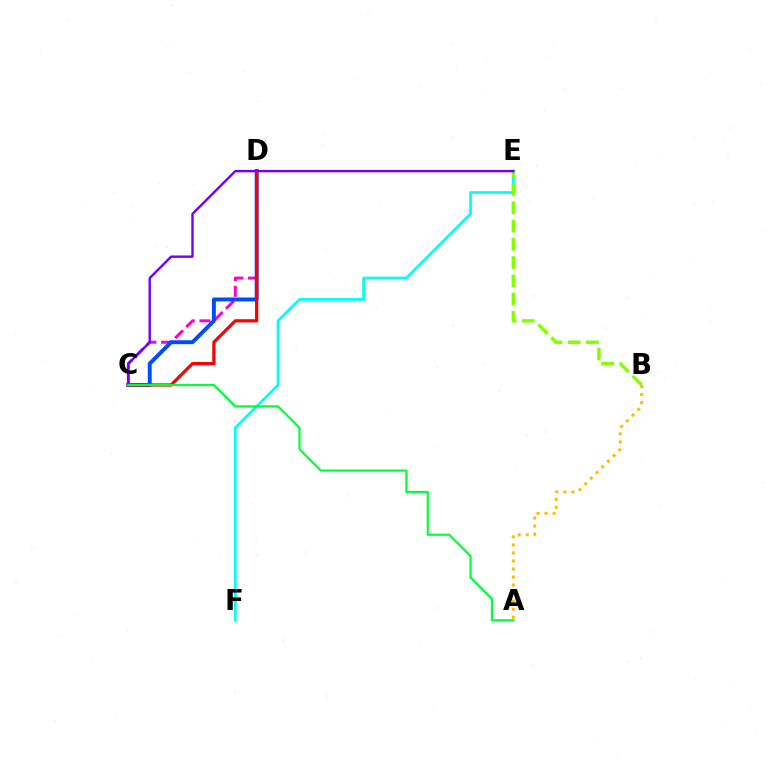{('A', 'B'): [{'color': '#ffbd00', 'line_style': 'dotted', 'thickness': 2.18}], ('C', 'D'): [{'color': '#ff00cf', 'line_style': 'dashed', 'thickness': 2.14}, {'color': '#004bff', 'line_style': 'solid', 'thickness': 2.83}, {'color': '#ff0000', 'line_style': 'solid', 'thickness': 2.34}], ('E', 'F'): [{'color': '#00fff6', 'line_style': 'solid', 'thickness': 1.97}], ('B', 'E'): [{'color': '#84ff00', 'line_style': 'dashed', 'thickness': 2.48}], ('C', 'E'): [{'color': '#7200ff', 'line_style': 'solid', 'thickness': 1.72}], ('A', 'C'): [{'color': '#00ff39', 'line_style': 'solid', 'thickness': 1.58}]}